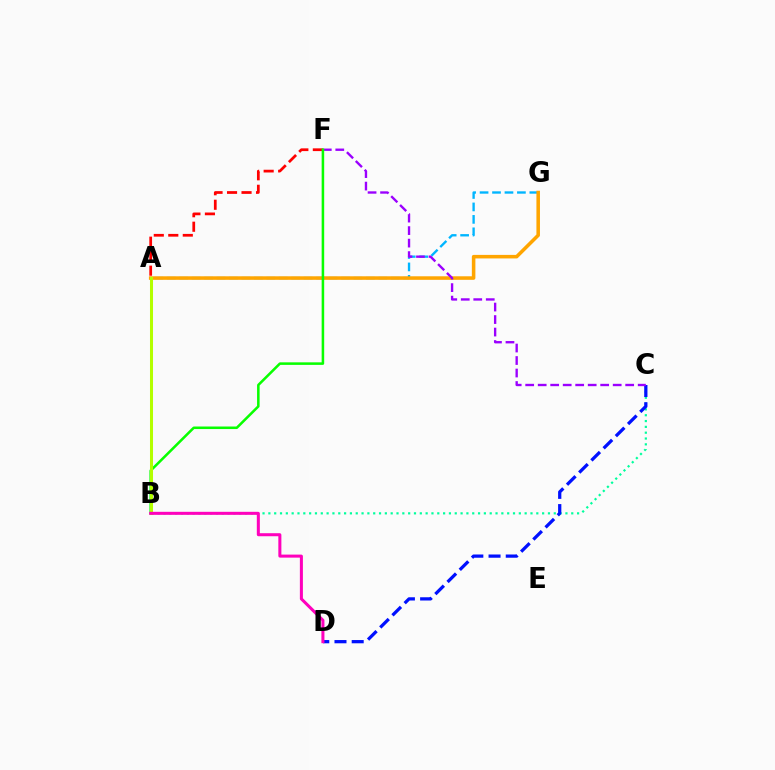{('A', 'G'): [{'color': '#00b5ff', 'line_style': 'dashed', 'thickness': 1.69}, {'color': '#ffa500', 'line_style': 'solid', 'thickness': 2.55}], ('A', 'F'): [{'color': '#ff0000', 'line_style': 'dashed', 'thickness': 1.97}], ('B', 'C'): [{'color': '#00ff9d', 'line_style': 'dotted', 'thickness': 1.58}], ('C', 'D'): [{'color': '#0010ff', 'line_style': 'dashed', 'thickness': 2.34}], ('C', 'F'): [{'color': '#9b00ff', 'line_style': 'dashed', 'thickness': 1.7}], ('B', 'F'): [{'color': '#08ff00', 'line_style': 'solid', 'thickness': 1.83}], ('A', 'B'): [{'color': '#b3ff00', 'line_style': 'solid', 'thickness': 2.18}], ('B', 'D'): [{'color': '#ff00bd', 'line_style': 'solid', 'thickness': 2.18}]}